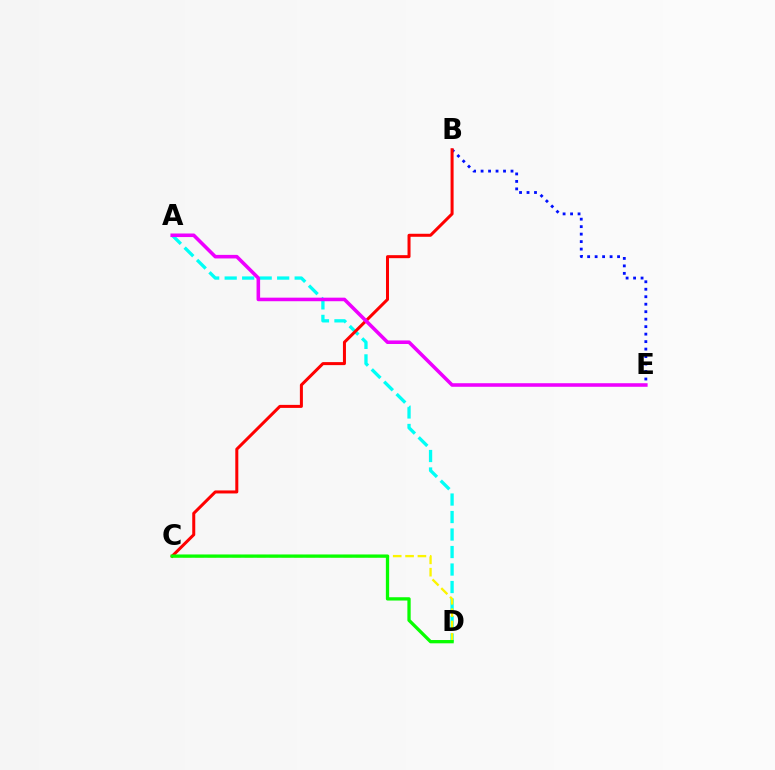{('B', 'E'): [{'color': '#0010ff', 'line_style': 'dotted', 'thickness': 2.03}], ('A', 'D'): [{'color': '#00fff6', 'line_style': 'dashed', 'thickness': 2.38}], ('C', 'D'): [{'color': '#fcf500', 'line_style': 'dashed', 'thickness': 1.68}, {'color': '#08ff00', 'line_style': 'solid', 'thickness': 2.37}], ('B', 'C'): [{'color': '#ff0000', 'line_style': 'solid', 'thickness': 2.17}], ('A', 'E'): [{'color': '#ee00ff', 'line_style': 'solid', 'thickness': 2.57}]}